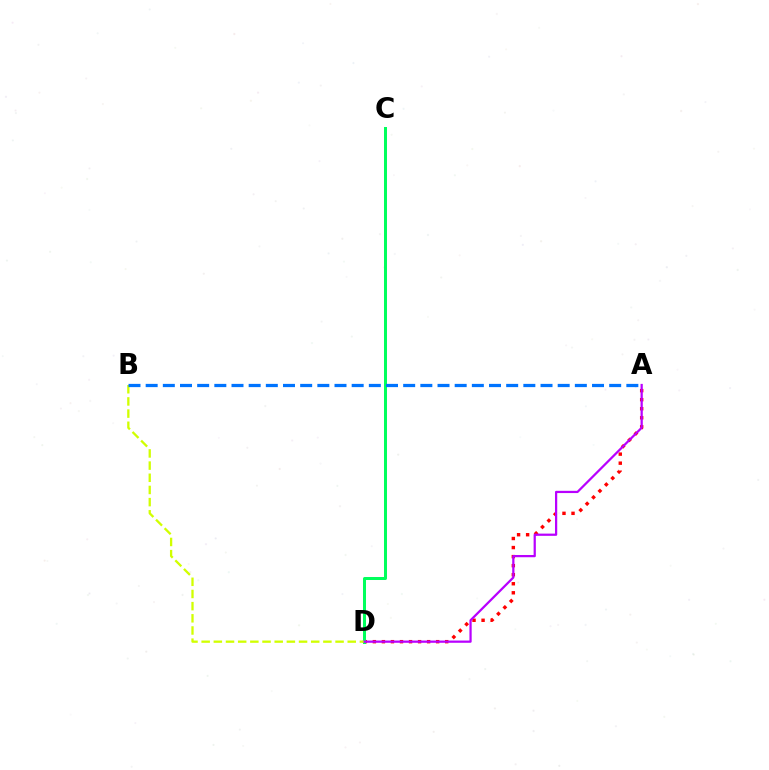{('A', 'D'): [{'color': '#ff0000', 'line_style': 'dotted', 'thickness': 2.46}, {'color': '#b900ff', 'line_style': 'solid', 'thickness': 1.61}], ('C', 'D'): [{'color': '#00ff5c', 'line_style': 'solid', 'thickness': 2.17}], ('B', 'D'): [{'color': '#d1ff00', 'line_style': 'dashed', 'thickness': 1.65}], ('A', 'B'): [{'color': '#0074ff', 'line_style': 'dashed', 'thickness': 2.33}]}